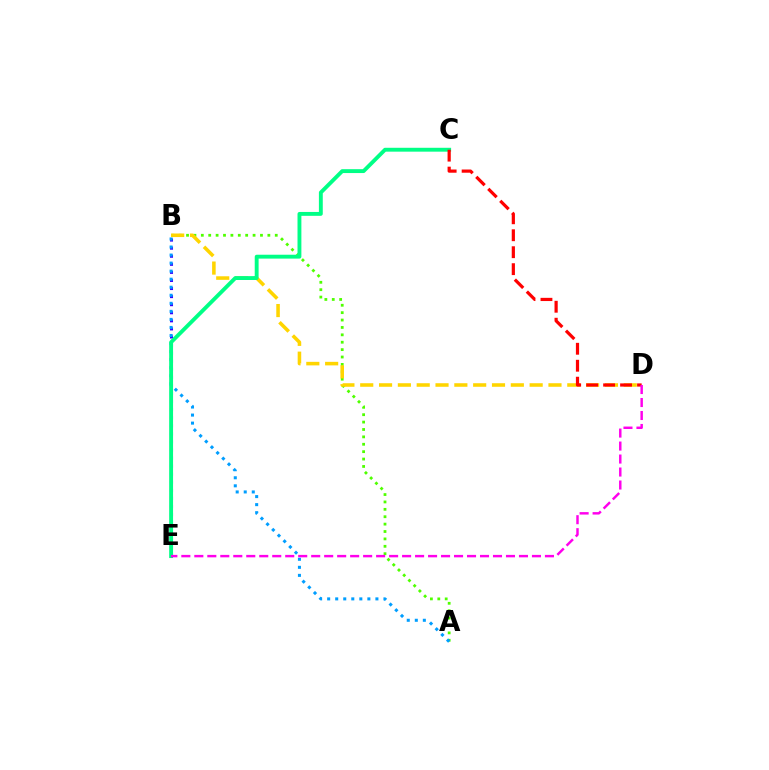{('A', 'B'): [{'color': '#4fff00', 'line_style': 'dotted', 'thickness': 2.01}, {'color': '#009eff', 'line_style': 'dotted', 'thickness': 2.18}], ('B', 'D'): [{'color': '#ffd500', 'line_style': 'dashed', 'thickness': 2.56}], ('B', 'E'): [{'color': '#3700ff', 'line_style': 'dotted', 'thickness': 2.19}], ('C', 'E'): [{'color': '#00ff86', 'line_style': 'solid', 'thickness': 2.79}], ('C', 'D'): [{'color': '#ff0000', 'line_style': 'dashed', 'thickness': 2.3}], ('D', 'E'): [{'color': '#ff00ed', 'line_style': 'dashed', 'thickness': 1.76}]}